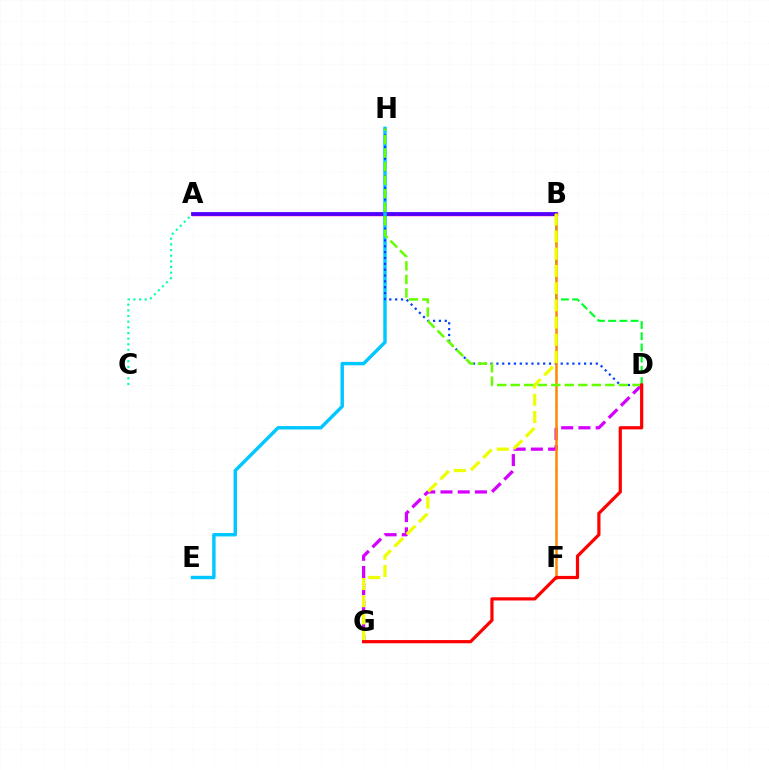{('A', 'C'): [{'color': '#00ffaf', 'line_style': 'dotted', 'thickness': 1.54}], ('A', 'B'): [{'color': '#ff00a0', 'line_style': 'solid', 'thickness': 2.49}, {'color': '#4f00ff', 'line_style': 'solid', 'thickness': 2.71}], ('D', 'G'): [{'color': '#d600ff', 'line_style': 'dashed', 'thickness': 2.34}, {'color': '#ff0000', 'line_style': 'solid', 'thickness': 2.31}], ('E', 'H'): [{'color': '#00c7ff', 'line_style': 'solid', 'thickness': 2.46}], ('D', 'H'): [{'color': '#003fff', 'line_style': 'dotted', 'thickness': 1.59}, {'color': '#66ff00', 'line_style': 'dashed', 'thickness': 1.84}], ('B', 'D'): [{'color': '#00ff27', 'line_style': 'dashed', 'thickness': 1.52}], ('B', 'F'): [{'color': '#ff8800', 'line_style': 'solid', 'thickness': 1.81}], ('B', 'G'): [{'color': '#eeff00', 'line_style': 'dashed', 'thickness': 2.34}]}